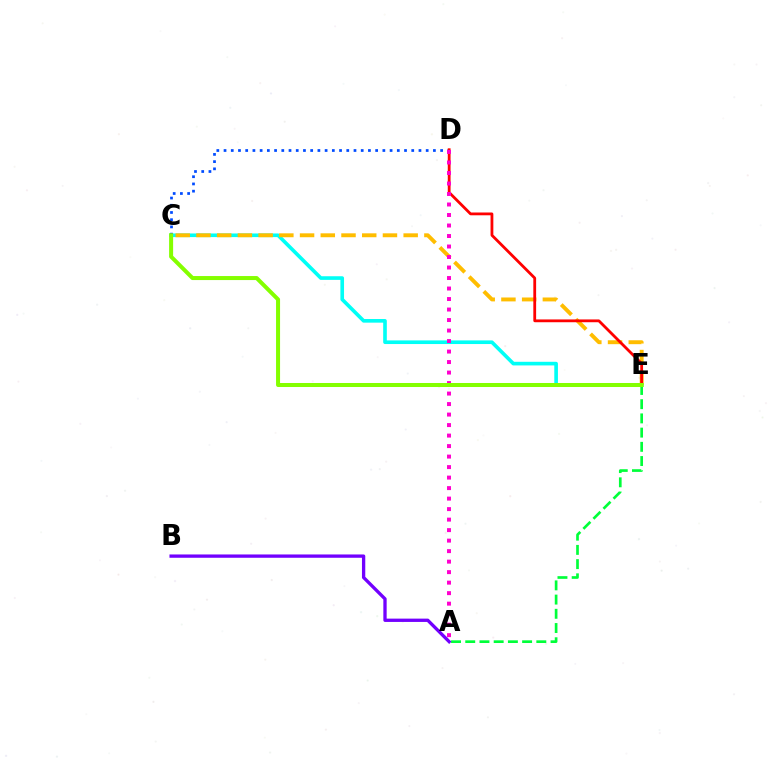{('C', 'E'): [{'color': '#00fff6', 'line_style': 'solid', 'thickness': 2.62}, {'color': '#ffbd00', 'line_style': 'dashed', 'thickness': 2.82}, {'color': '#84ff00', 'line_style': 'solid', 'thickness': 2.89}], ('A', 'E'): [{'color': '#00ff39', 'line_style': 'dashed', 'thickness': 1.93}], ('C', 'D'): [{'color': '#004bff', 'line_style': 'dotted', 'thickness': 1.96}], ('D', 'E'): [{'color': '#ff0000', 'line_style': 'solid', 'thickness': 2.01}], ('A', 'D'): [{'color': '#ff00cf', 'line_style': 'dotted', 'thickness': 2.85}], ('A', 'B'): [{'color': '#7200ff', 'line_style': 'solid', 'thickness': 2.38}]}